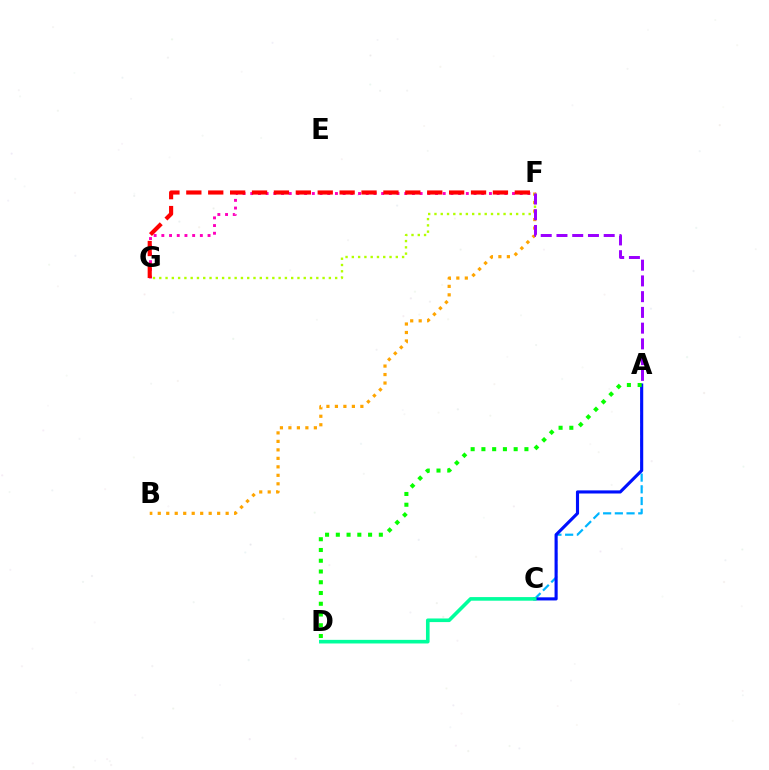{('A', 'C'): [{'color': '#00b5ff', 'line_style': 'dashed', 'thickness': 1.59}, {'color': '#0010ff', 'line_style': 'solid', 'thickness': 2.24}], ('B', 'F'): [{'color': '#ffa500', 'line_style': 'dotted', 'thickness': 2.31}], ('F', 'G'): [{'color': '#b3ff00', 'line_style': 'dotted', 'thickness': 1.71}, {'color': '#ff00bd', 'line_style': 'dotted', 'thickness': 2.09}, {'color': '#ff0000', 'line_style': 'dashed', 'thickness': 2.98}], ('C', 'D'): [{'color': '#00ff9d', 'line_style': 'solid', 'thickness': 2.6}], ('A', 'F'): [{'color': '#9b00ff', 'line_style': 'dashed', 'thickness': 2.14}], ('A', 'D'): [{'color': '#08ff00', 'line_style': 'dotted', 'thickness': 2.92}]}